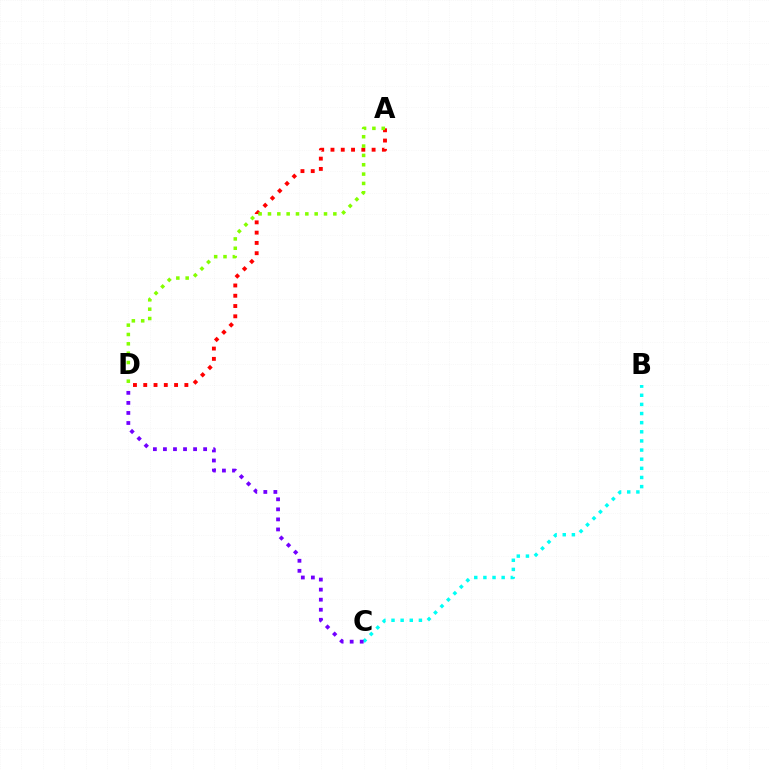{('A', 'D'): [{'color': '#ff0000', 'line_style': 'dotted', 'thickness': 2.79}, {'color': '#84ff00', 'line_style': 'dotted', 'thickness': 2.54}], ('B', 'C'): [{'color': '#00fff6', 'line_style': 'dotted', 'thickness': 2.48}], ('C', 'D'): [{'color': '#7200ff', 'line_style': 'dotted', 'thickness': 2.73}]}